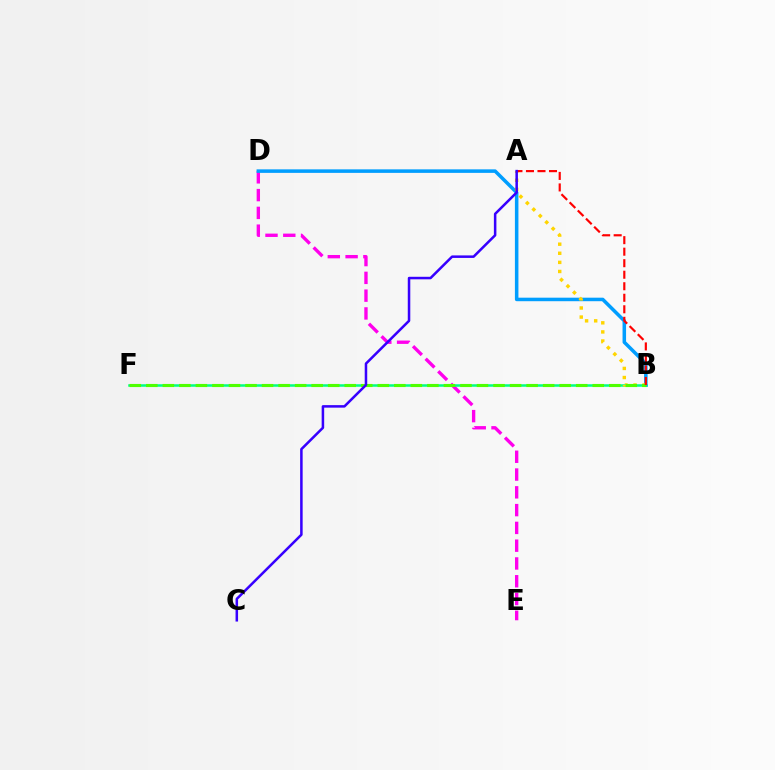{('D', 'E'): [{'color': '#ff00ed', 'line_style': 'dashed', 'thickness': 2.42}], ('B', 'F'): [{'color': '#00ff86', 'line_style': 'solid', 'thickness': 1.81}, {'color': '#4fff00', 'line_style': 'dashed', 'thickness': 2.25}], ('B', 'D'): [{'color': '#009eff', 'line_style': 'solid', 'thickness': 2.54}], ('A', 'B'): [{'color': '#ffd500', 'line_style': 'dotted', 'thickness': 2.47}, {'color': '#ff0000', 'line_style': 'dashed', 'thickness': 1.57}], ('A', 'C'): [{'color': '#3700ff', 'line_style': 'solid', 'thickness': 1.82}]}